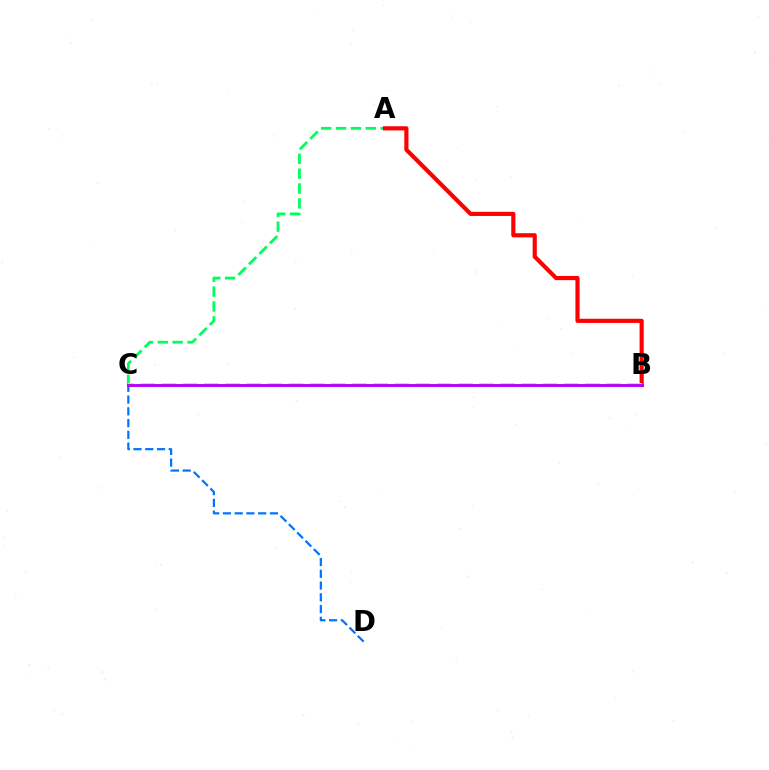{('A', 'C'): [{'color': '#00ff5c', 'line_style': 'dashed', 'thickness': 2.02}], ('C', 'D'): [{'color': '#0074ff', 'line_style': 'dashed', 'thickness': 1.6}], ('A', 'B'): [{'color': '#ff0000', 'line_style': 'solid', 'thickness': 2.99}], ('B', 'C'): [{'color': '#d1ff00', 'line_style': 'dashed', 'thickness': 2.88}, {'color': '#b900ff', 'line_style': 'solid', 'thickness': 2.09}]}